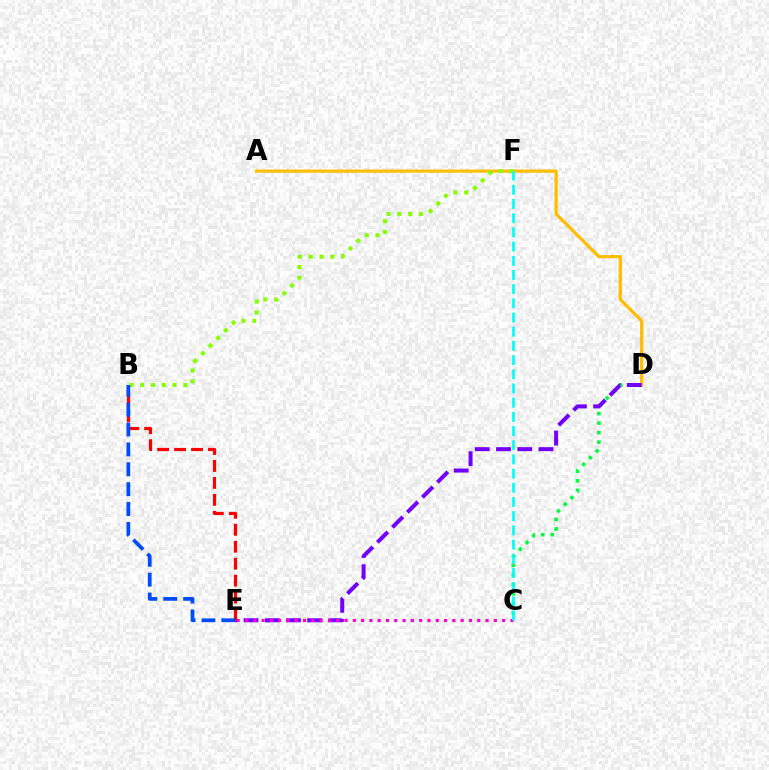{('C', 'D'): [{'color': '#00ff39', 'line_style': 'dotted', 'thickness': 2.58}], ('A', 'D'): [{'color': '#ffbd00', 'line_style': 'solid', 'thickness': 2.32}], ('B', 'F'): [{'color': '#84ff00', 'line_style': 'dotted', 'thickness': 2.94}], ('D', 'E'): [{'color': '#7200ff', 'line_style': 'dashed', 'thickness': 2.88}], ('C', 'E'): [{'color': '#ff00cf', 'line_style': 'dotted', 'thickness': 2.25}], ('B', 'E'): [{'color': '#ff0000', 'line_style': 'dashed', 'thickness': 2.3}, {'color': '#004bff', 'line_style': 'dashed', 'thickness': 2.7}], ('C', 'F'): [{'color': '#00fff6', 'line_style': 'dashed', 'thickness': 1.93}]}